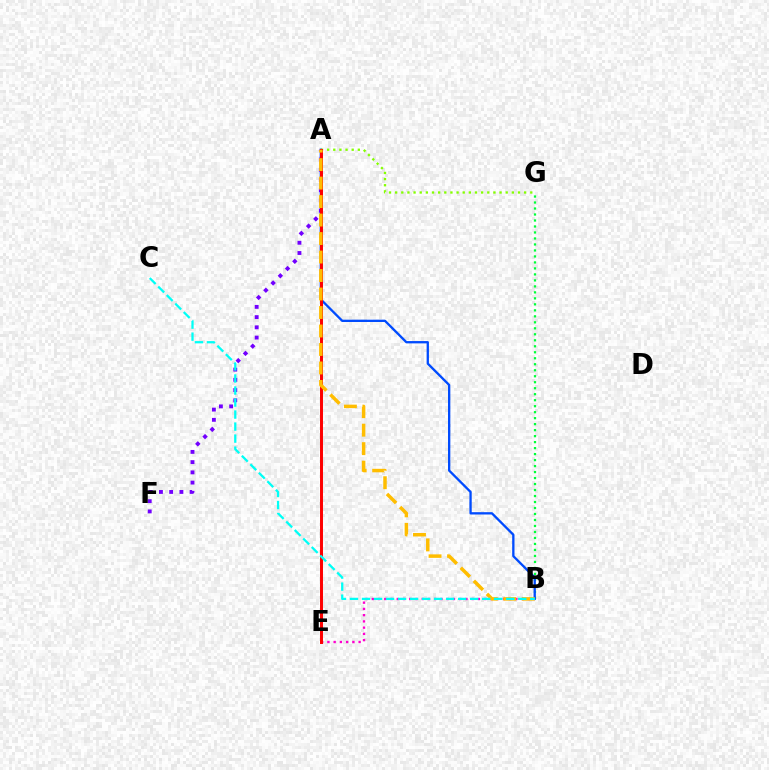{('B', 'E'): [{'color': '#ff00cf', 'line_style': 'dotted', 'thickness': 1.7}], ('B', 'G'): [{'color': '#00ff39', 'line_style': 'dotted', 'thickness': 1.63}], ('A', 'B'): [{'color': '#004bff', 'line_style': 'solid', 'thickness': 1.67}, {'color': '#ffbd00', 'line_style': 'dashed', 'thickness': 2.51}], ('A', 'G'): [{'color': '#84ff00', 'line_style': 'dotted', 'thickness': 1.67}], ('A', 'F'): [{'color': '#7200ff', 'line_style': 'dotted', 'thickness': 2.78}], ('A', 'E'): [{'color': '#ff0000', 'line_style': 'solid', 'thickness': 2.14}], ('B', 'C'): [{'color': '#00fff6', 'line_style': 'dashed', 'thickness': 1.63}]}